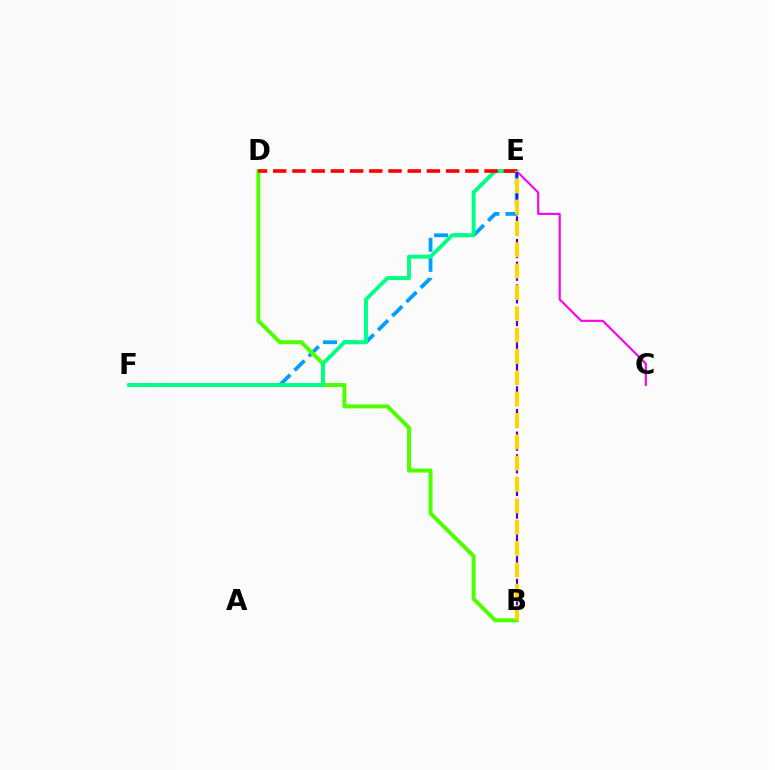{('E', 'F'): [{'color': '#009eff', 'line_style': 'dashed', 'thickness': 2.72}, {'color': '#00ff86', 'line_style': 'solid', 'thickness': 2.81}], ('C', 'E'): [{'color': '#ff00ed', 'line_style': 'solid', 'thickness': 1.54}], ('B', 'D'): [{'color': '#4fff00', 'line_style': 'solid', 'thickness': 2.88}], ('D', 'E'): [{'color': '#ff0000', 'line_style': 'dashed', 'thickness': 2.61}], ('B', 'E'): [{'color': '#3700ff', 'line_style': 'dashed', 'thickness': 1.54}, {'color': '#ffd500', 'line_style': 'dashed', 'thickness': 2.9}]}